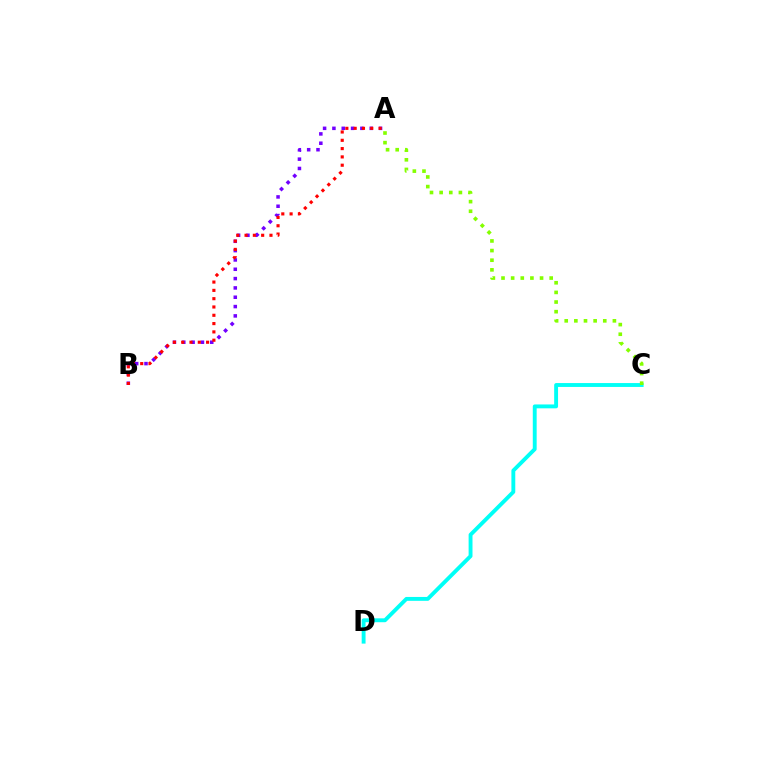{('A', 'B'): [{'color': '#7200ff', 'line_style': 'dotted', 'thickness': 2.53}, {'color': '#ff0000', 'line_style': 'dotted', 'thickness': 2.26}], ('C', 'D'): [{'color': '#00fff6', 'line_style': 'solid', 'thickness': 2.79}], ('A', 'C'): [{'color': '#84ff00', 'line_style': 'dotted', 'thickness': 2.62}]}